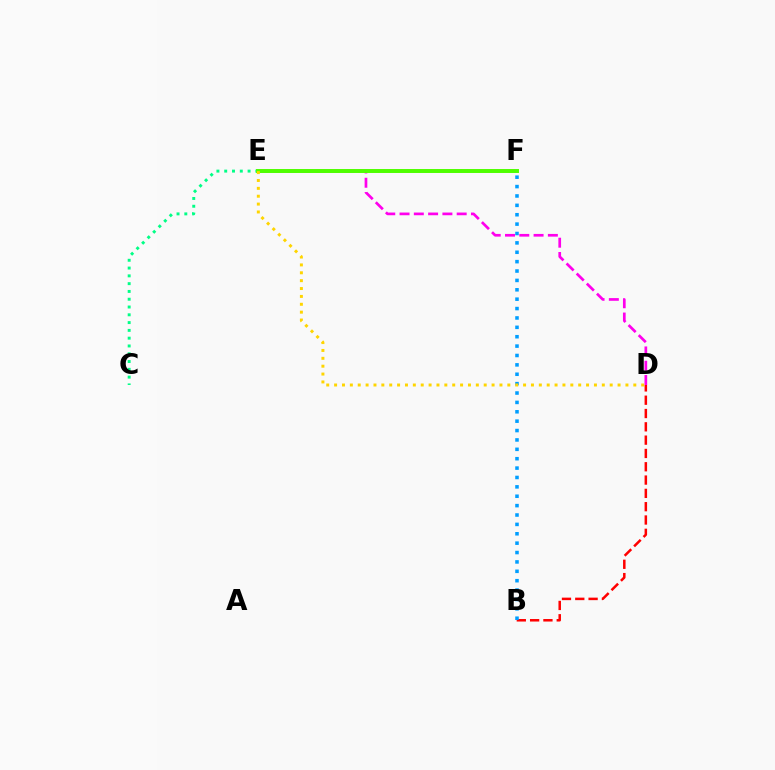{('B', 'D'): [{'color': '#ff0000', 'line_style': 'dashed', 'thickness': 1.81}], ('C', 'E'): [{'color': '#00ff86', 'line_style': 'dotted', 'thickness': 2.12}], ('E', 'F'): [{'color': '#3700ff', 'line_style': 'dotted', 'thickness': 1.62}, {'color': '#4fff00', 'line_style': 'solid', 'thickness': 2.84}], ('B', 'F'): [{'color': '#009eff', 'line_style': 'dotted', 'thickness': 2.55}], ('D', 'E'): [{'color': '#ff00ed', 'line_style': 'dashed', 'thickness': 1.94}, {'color': '#ffd500', 'line_style': 'dotted', 'thickness': 2.14}]}